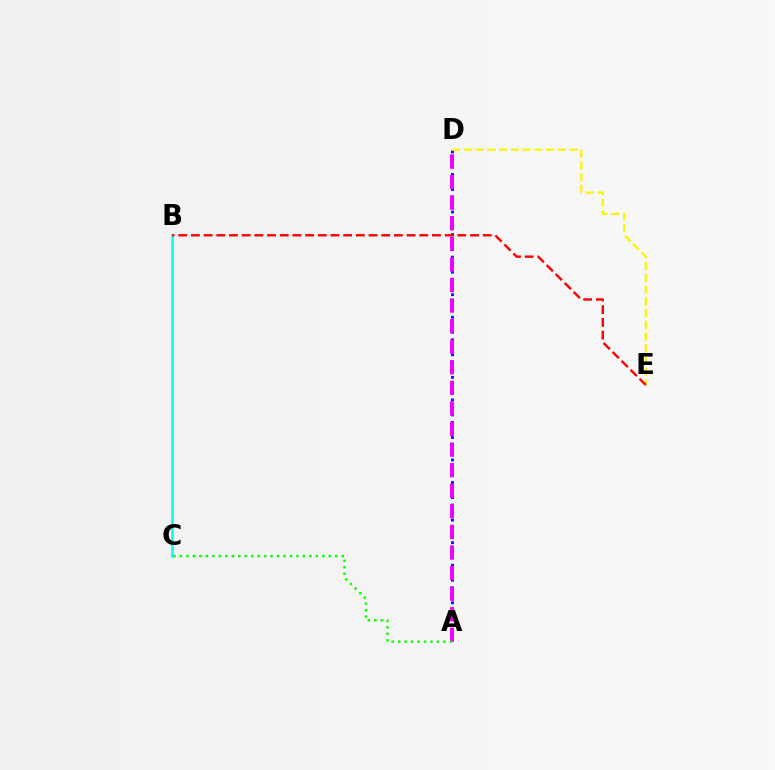{('B', 'C'): [{'color': '#00fff6', 'line_style': 'solid', 'thickness': 1.86}], ('A', 'D'): [{'color': '#0010ff', 'line_style': 'dotted', 'thickness': 2.04}, {'color': '#ee00ff', 'line_style': 'dashed', 'thickness': 2.8}], ('A', 'C'): [{'color': '#08ff00', 'line_style': 'dotted', 'thickness': 1.76}], ('D', 'E'): [{'color': '#fcf500', 'line_style': 'dashed', 'thickness': 1.6}], ('B', 'E'): [{'color': '#ff0000', 'line_style': 'dashed', 'thickness': 1.72}]}